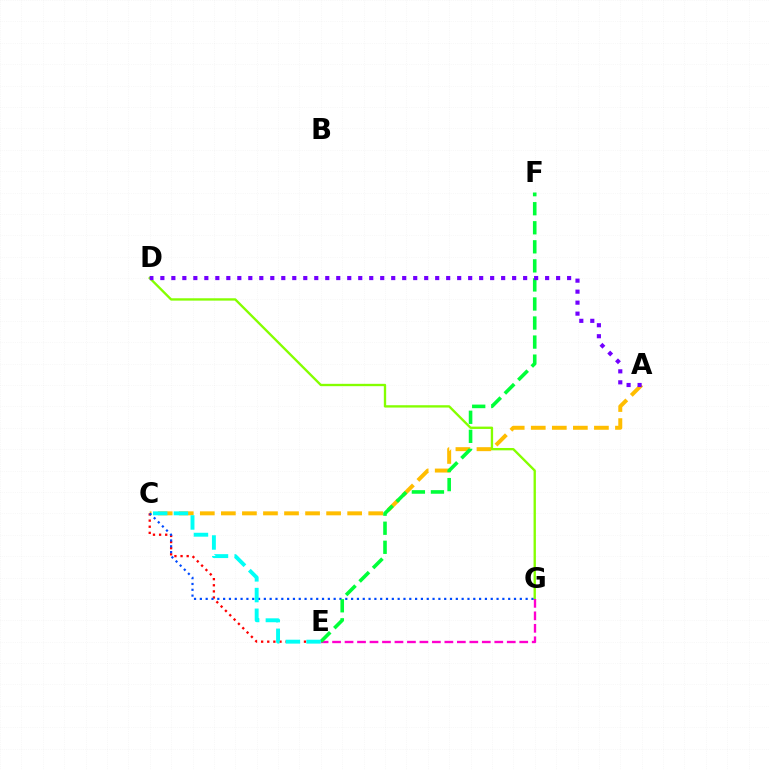{('A', 'C'): [{'color': '#ffbd00', 'line_style': 'dashed', 'thickness': 2.86}], ('D', 'G'): [{'color': '#84ff00', 'line_style': 'solid', 'thickness': 1.69}], ('C', 'E'): [{'color': '#ff0000', 'line_style': 'dotted', 'thickness': 1.66}, {'color': '#00fff6', 'line_style': 'dashed', 'thickness': 2.81}], ('E', 'G'): [{'color': '#ff00cf', 'line_style': 'dashed', 'thickness': 1.7}], ('C', 'G'): [{'color': '#004bff', 'line_style': 'dotted', 'thickness': 1.58}], ('E', 'F'): [{'color': '#00ff39', 'line_style': 'dashed', 'thickness': 2.59}], ('A', 'D'): [{'color': '#7200ff', 'line_style': 'dotted', 'thickness': 2.99}]}